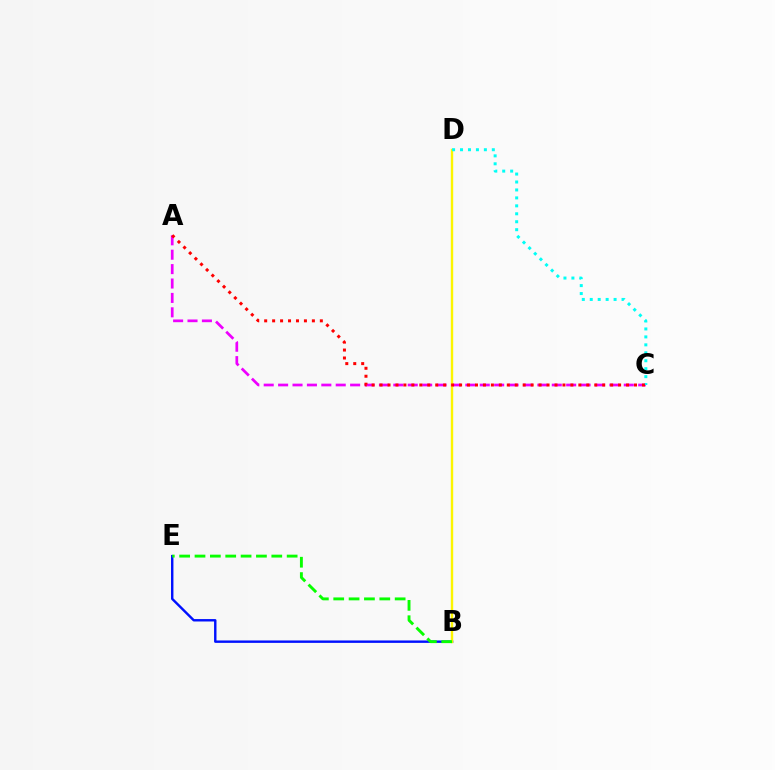{('B', 'E'): [{'color': '#0010ff', 'line_style': 'solid', 'thickness': 1.74}, {'color': '#08ff00', 'line_style': 'dashed', 'thickness': 2.09}], ('A', 'C'): [{'color': '#ee00ff', 'line_style': 'dashed', 'thickness': 1.96}, {'color': '#ff0000', 'line_style': 'dotted', 'thickness': 2.16}], ('B', 'D'): [{'color': '#fcf500', 'line_style': 'solid', 'thickness': 1.73}], ('C', 'D'): [{'color': '#00fff6', 'line_style': 'dotted', 'thickness': 2.16}]}